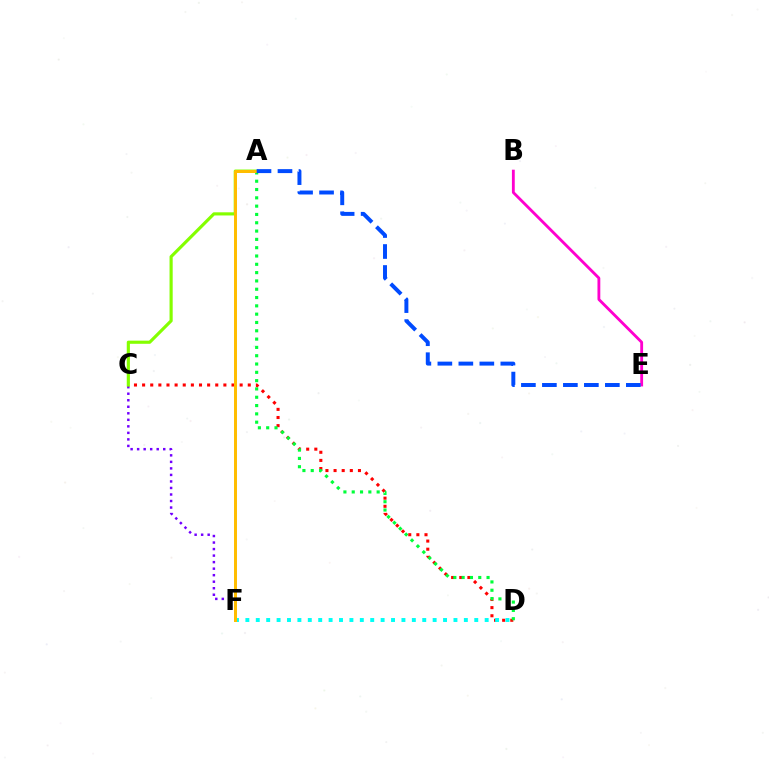{('C', 'F'): [{'color': '#7200ff', 'line_style': 'dotted', 'thickness': 1.77}], ('C', 'D'): [{'color': '#ff0000', 'line_style': 'dotted', 'thickness': 2.21}], ('A', 'D'): [{'color': '#00ff39', 'line_style': 'dotted', 'thickness': 2.26}], ('D', 'F'): [{'color': '#00fff6', 'line_style': 'dotted', 'thickness': 2.83}], ('A', 'C'): [{'color': '#84ff00', 'line_style': 'solid', 'thickness': 2.27}], ('B', 'E'): [{'color': '#ff00cf', 'line_style': 'solid', 'thickness': 2.04}], ('A', 'F'): [{'color': '#ffbd00', 'line_style': 'solid', 'thickness': 2.14}], ('A', 'E'): [{'color': '#004bff', 'line_style': 'dashed', 'thickness': 2.85}]}